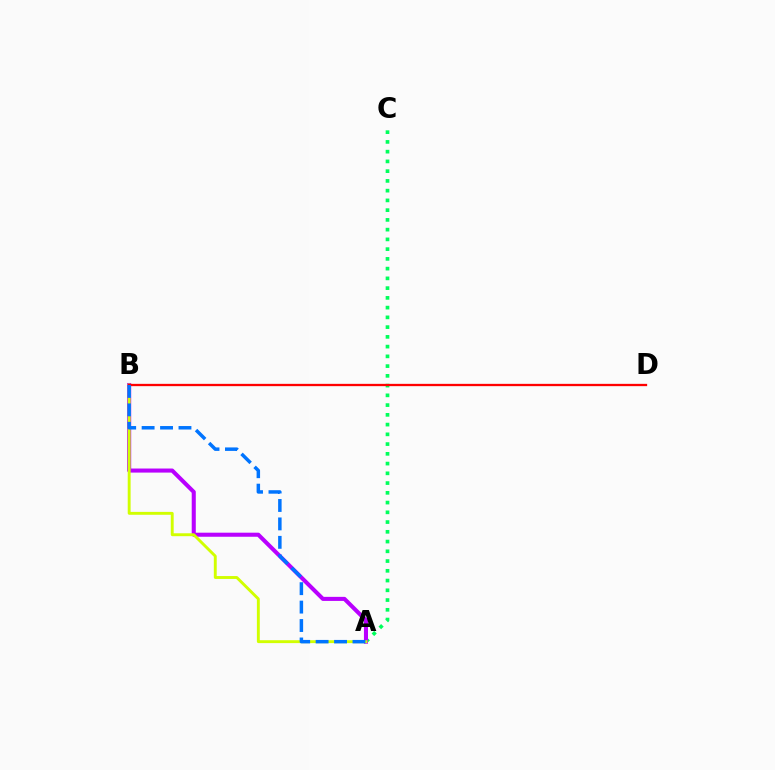{('A', 'C'): [{'color': '#00ff5c', 'line_style': 'dotted', 'thickness': 2.65}], ('A', 'B'): [{'color': '#b900ff', 'line_style': 'solid', 'thickness': 2.92}, {'color': '#d1ff00', 'line_style': 'solid', 'thickness': 2.09}, {'color': '#0074ff', 'line_style': 'dashed', 'thickness': 2.5}], ('B', 'D'): [{'color': '#ff0000', 'line_style': 'solid', 'thickness': 1.65}]}